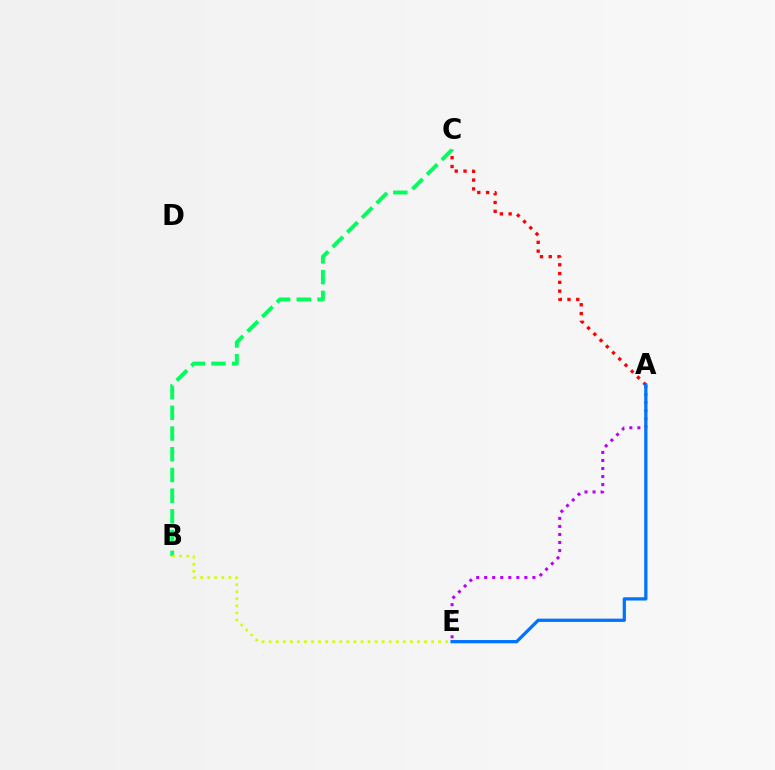{('A', 'E'): [{'color': '#b900ff', 'line_style': 'dotted', 'thickness': 2.18}, {'color': '#0074ff', 'line_style': 'solid', 'thickness': 2.35}], ('A', 'C'): [{'color': '#ff0000', 'line_style': 'dotted', 'thickness': 2.39}], ('B', 'C'): [{'color': '#00ff5c', 'line_style': 'dashed', 'thickness': 2.82}], ('B', 'E'): [{'color': '#d1ff00', 'line_style': 'dotted', 'thickness': 1.92}]}